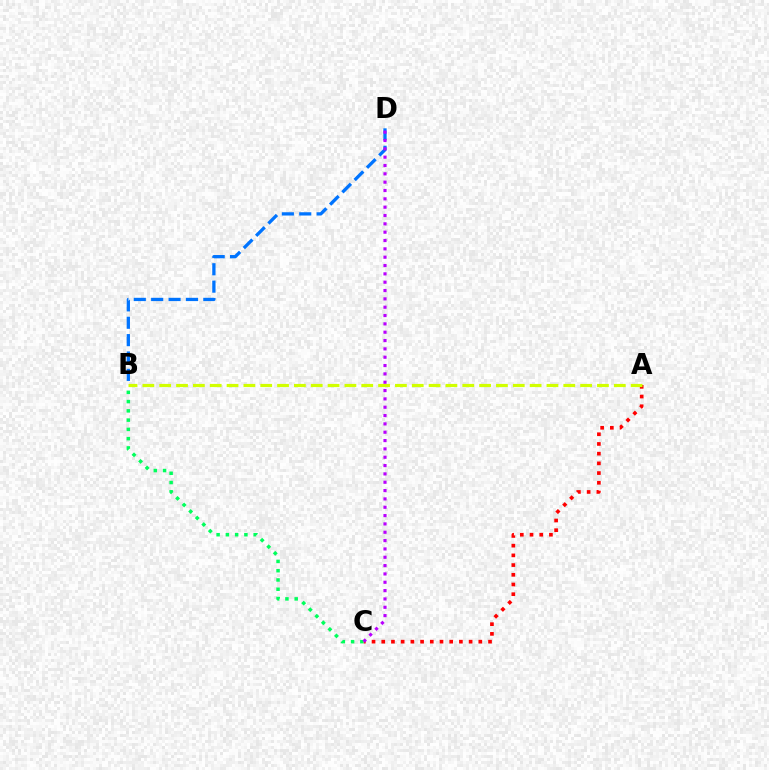{('A', 'C'): [{'color': '#ff0000', 'line_style': 'dotted', 'thickness': 2.64}], ('B', 'D'): [{'color': '#0074ff', 'line_style': 'dashed', 'thickness': 2.36}], ('B', 'C'): [{'color': '#00ff5c', 'line_style': 'dotted', 'thickness': 2.52}], ('A', 'B'): [{'color': '#d1ff00', 'line_style': 'dashed', 'thickness': 2.29}], ('C', 'D'): [{'color': '#b900ff', 'line_style': 'dotted', 'thickness': 2.26}]}